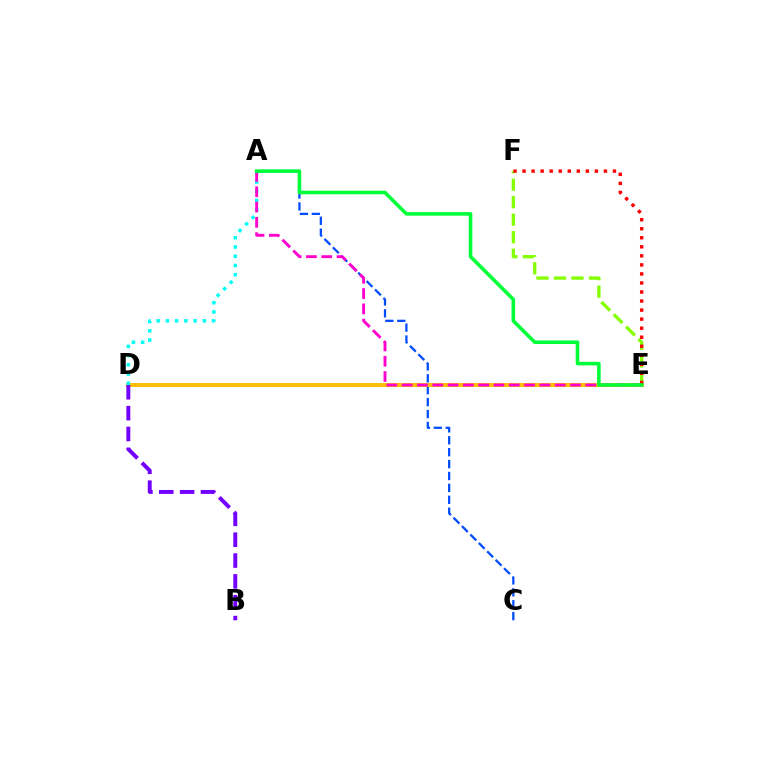{('A', 'C'): [{'color': '#004bff', 'line_style': 'dashed', 'thickness': 1.62}], ('D', 'E'): [{'color': '#ffbd00', 'line_style': 'solid', 'thickness': 2.83}], ('B', 'D'): [{'color': '#7200ff', 'line_style': 'dashed', 'thickness': 2.83}], ('A', 'D'): [{'color': '#00fff6', 'line_style': 'dotted', 'thickness': 2.51}], ('A', 'E'): [{'color': '#ff00cf', 'line_style': 'dashed', 'thickness': 2.08}, {'color': '#00ff39', 'line_style': 'solid', 'thickness': 2.58}], ('E', 'F'): [{'color': '#84ff00', 'line_style': 'dashed', 'thickness': 2.38}, {'color': '#ff0000', 'line_style': 'dotted', 'thickness': 2.46}]}